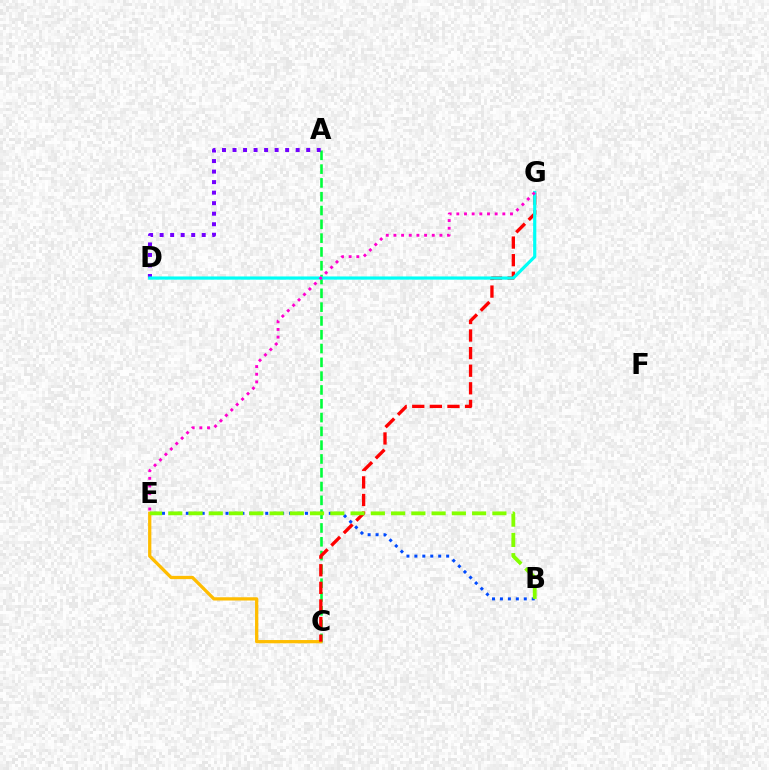{('A', 'C'): [{'color': '#00ff39', 'line_style': 'dashed', 'thickness': 1.87}], ('C', 'E'): [{'color': '#ffbd00', 'line_style': 'solid', 'thickness': 2.35}], ('A', 'D'): [{'color': '#7200ff', 'line_style': 'dotted', 'thickness': 2.86}], ('C', 'G'): [{'color': '#ff0000', 'line_style': 'dashed', 'thickness': 2.39}], ('B', 'E'): [{'color': '#004bff', 'line_style': 'dotted', 'thickness': 2.16}, {'color': '#84ff00', 'line_style': 'dashed', 'thickness': 2.75}], ('D', 'G'): [{'color': '#00fff6', 'line_style': 'solid', 'thickness': 2.29}], ('E', 'G'): [{'color': '#ff00cf', 'line_style': 'dotted', 'thickness': 2.08}]}